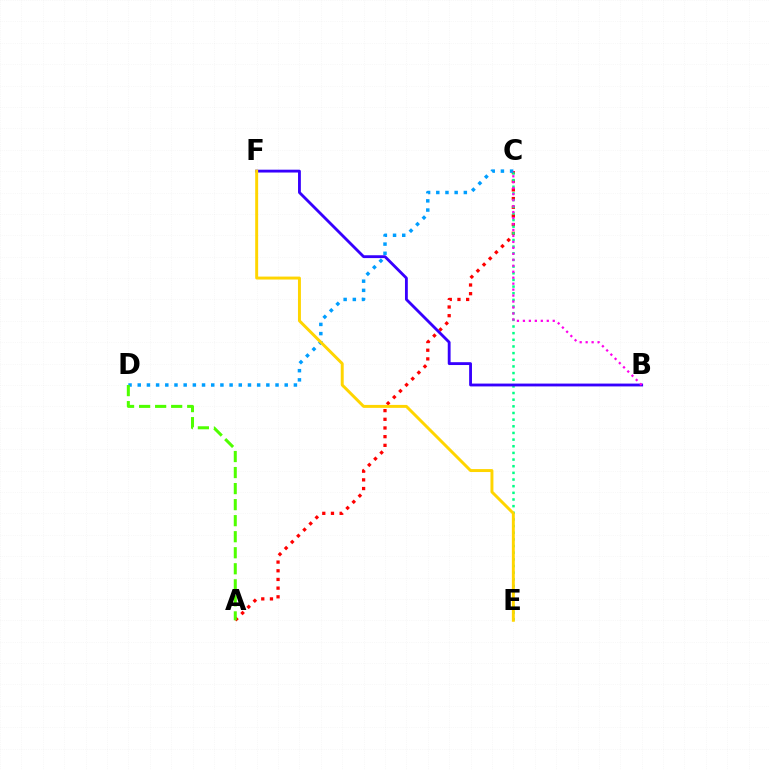{('A', 'C'): [{'color': '#ff0000', 'line_style': 'dotted', 'thickness': 2.36}], ('C', 'E'): [{'color': '#00ff86', 'line_style': 'dotted', 'thickness': 1.81}], ('C', 'D'): [{'color': '#009eff', 'line_style': 'dotted', 'thickness': 2.5}], ('B', 'F'): [{'color': '#3700ff', 'line_style': 'solid', 'thickness': 2.04}], ('A', 'D'): [{'color': '#4fff00', 'line_style': 'dashed', 'thickness': 2.18}], ('B', 'C'): [{'color': '#ff00ed', 'line_style': 'dotted', 'thickness': 1.62}], ('E', 'F'): [{'color': '#ffd500', 'line_style': 'solid', 'thickness': 2.12}]}